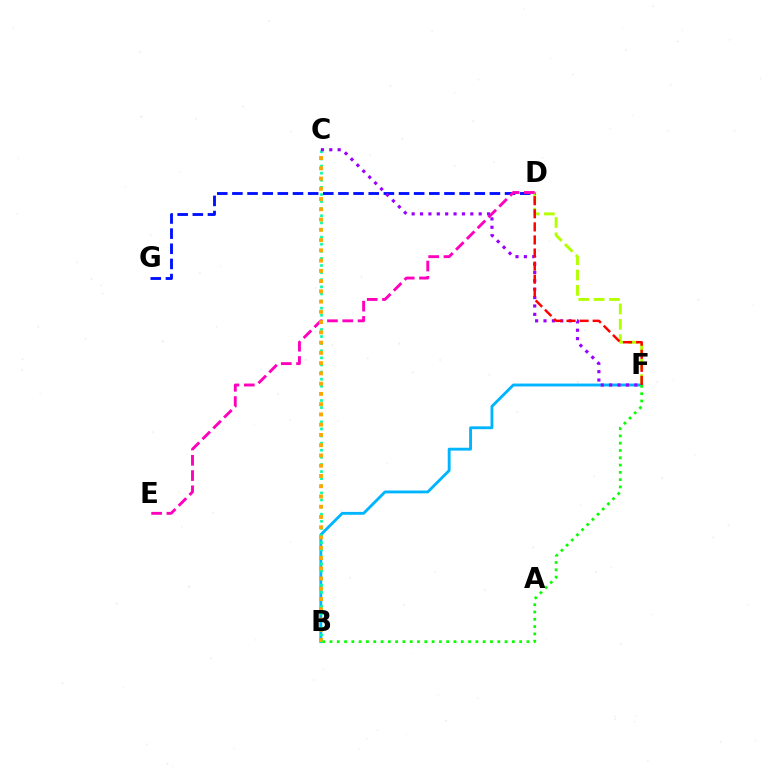{('D', 'F'): [{'color': '#b3ff00', 'line_style': 'dashed', 'thickness': 2.08}, {'color': '#ff0000', 'line_style': 'dashed', 'thickness': 1.78}], ('D', 'G'): [{'color': '#0010ff', 'line_style': 'dashed', 'thickness': 2.06}], ('D', 'E'): [{'color': '#ff00bd', 'line_style': 'dashed', 'thickness': 2.08}], ('B', 'F'): [{'color': '#00b5ff', 'line_style': 'solid', 'thickness': 2.06}, {'color': '#08ff00', 'line_style': 'dotted', 'thickness': 1.98}], ('B', 'C'): [{'color': '#00ff9d', 'line_style': 'dotted', 'thickness': 1.93}, {'color': '#ffa500', 'line_style': 'dotted', 'thickness': 2.79}], ('C', 'F'): [{'color': '#9b00ff', 'line_style': 'dotted', 'thickness': 2.28}]}